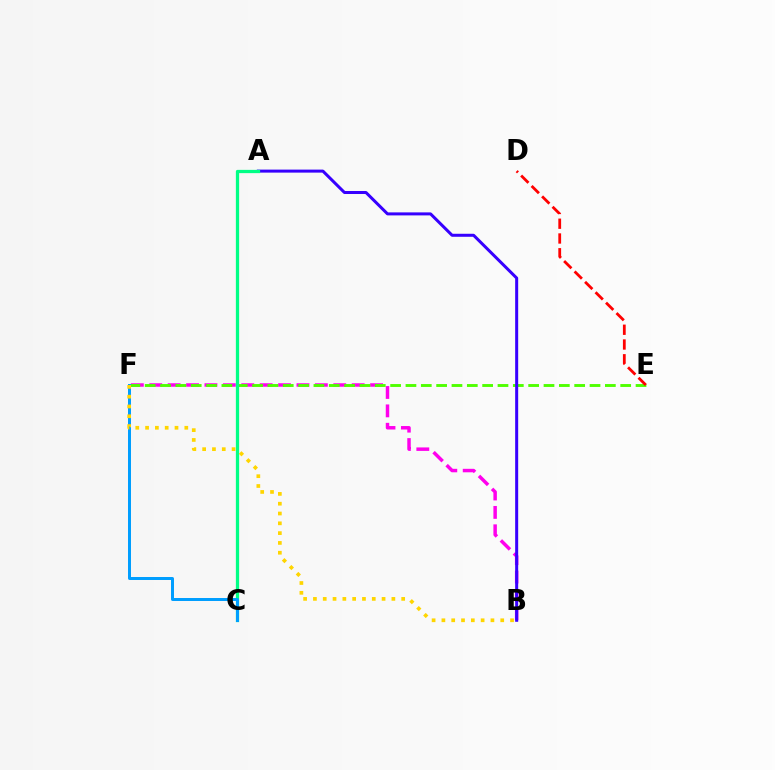{('B', 'F'): [{'color': '#ff00ed', 'line_style': 'dashed', 'thickness': 2.5}, {'color': '#ffd500', 'line_style': 'dotted', 'thickness': 2.66}], ('E', 'F'): [{'color': '#4fff00', 'line_style': 'dashed', 'thickness': 2.08}], ('A', 'B'): [{'color': '#3700ff', 'line_style': 'solid', 'thickness': 2.17}], ('A', 'C'): [{'color': '#00ff86', 'line_style': 'solid', 'thickness': 2.35}], ('C', 'F'): [{'color': '#009eff', 'line_style': 'solid', 'thickness': 2.15}], ('D', 'E'): [{'color': '#ff0000', 'line_style': 'dashed', 'thickness': 2.01}]}